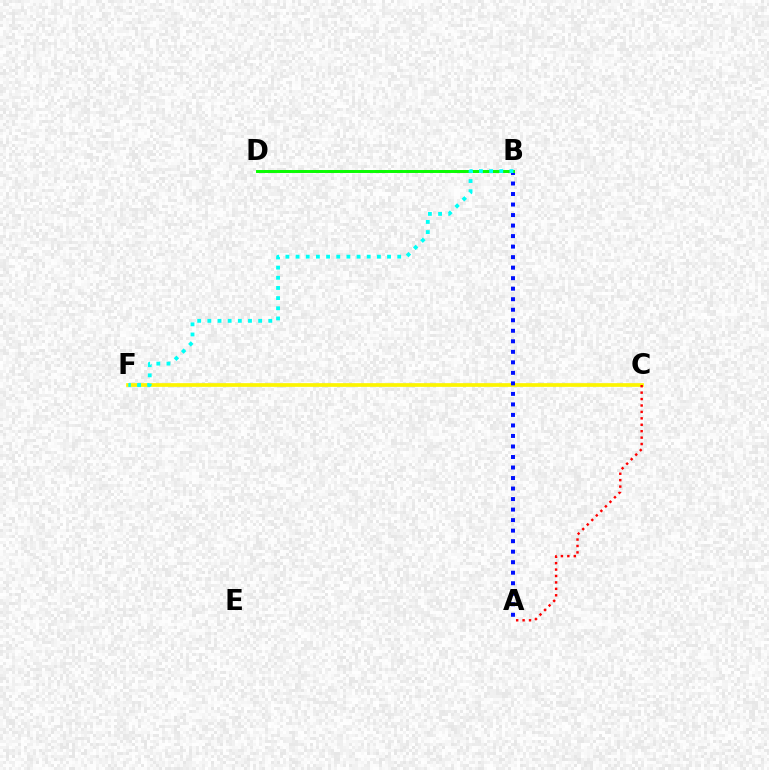{('C', 'F'): [{'color': '#fcf500', 'line_style': 'solid', 'thickness': 2.67}], ('A', 'C'): [{'color': '#ff0000', 'line_style': 'dotted', 'thickness': 1.75}], ('B', 'D'): [{'color': '#ee00ff', 'line_style': 'dashed', 'thickness': 2.16}, {'color': '#08ff00', 'line_style': 'solid', 'thickness': 2.12}], ('A', 'B'): [{'color': '#0010ff', 'line_style': 'dotted', 'thickness': 2.86}], ('B', 'F'): [{'color': '#00fff6', 'line_style': 'dotted', 'thickness': 2.76}]}